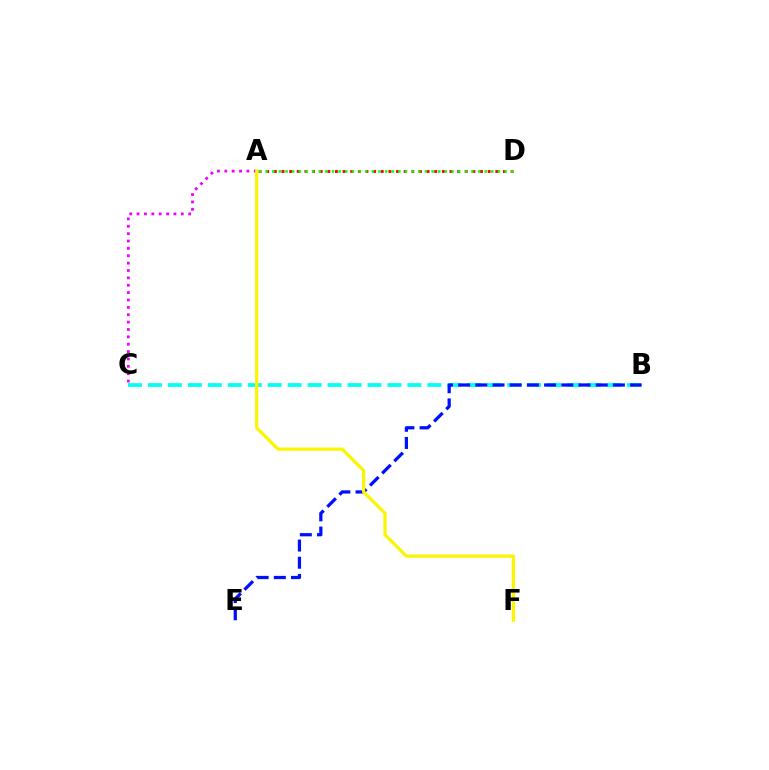{('A', 'D'): [{'color': '#ff0000', 'line_style': 'dotted', 'thickness': 2.07}, {'color': '#08ff00', 'line_style': 'dotted', 'thickness': 1.8}], ('A', 'C'): [{'color': '#ee00ff', 'line_style': 'dotted', 'thickness': 2.0}], ('B', 'C'): [{'color': '#00fff6', 'line_style': 'dashed', 'thickness': 2.71}], ('B', 'E'): [{'color': '#0010ff', 'line_style': 'dashed', 'thickness': 2.34}], ('A', 'F'): [{'color': '#fcf500', 'line_style': 'solid', 'thickness': 2.32}]}